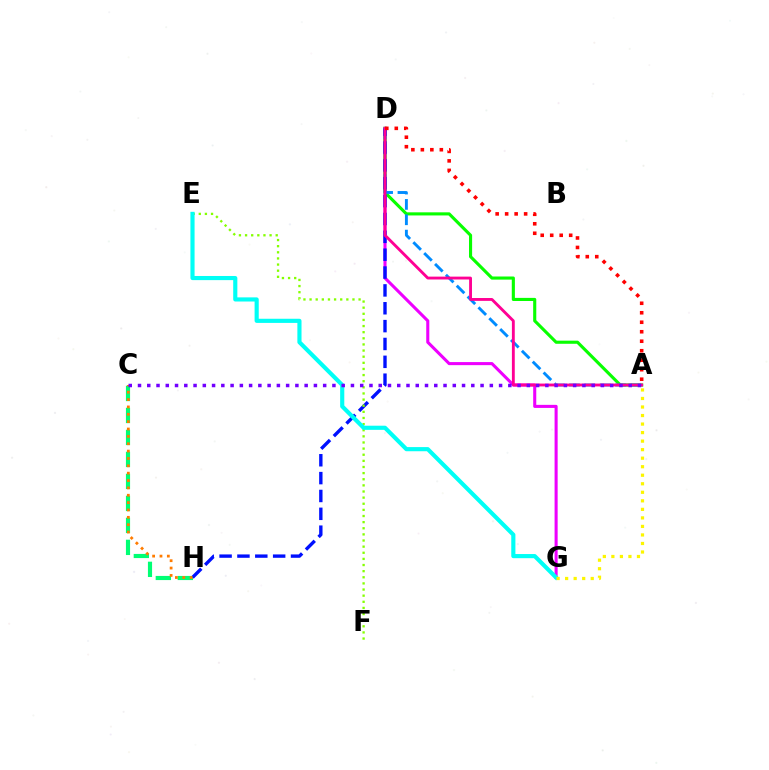{('D', 'G'): [{'color': '#ee00ff', 'line_style': 'solid', 'thickness': 2.21}], ('A', 'D'): [{'color': '#08ff00', 'line_style': 'solid', 'thickness': 2.24}, {'color': '#008cff', 'line_style': 'dashed', 'thickness': 2.09}, {'color': '#ff0094', 'line_style': 'solid', 'thickness': 2.06}, {'color': '#ff0000', 'line_style': 'dotted', 'thickness': 2.58}], ('C', 'H'): [{'color': '#00ff74', 'line_style': 'dashed', 'thickness': 2.99}, {'color': '#ff7c00', 'line_style': 'dotted', 'thickness': 2.0}], ('D', 'H'): [{'color': '#0010ff', 'line_style': 'dashed', 'thickness': 2.43}], ('E', 'F'): [{'color': '#84ff00', 'line_style': 'dotted', 'thickness': 1.66}], ('E', 'G'): [{'color': '#00fff6', 'line_style': 'solid', 'thickness': 2.98}], ('A', 'G'): [{'color': '#fcf500', 'line_style': 'dotted', 'thickness': 2.32}], ('A', 'C'): [{'color': '#7200ff', 'line_style': 'dotted', 'thickness': 2.52}]}